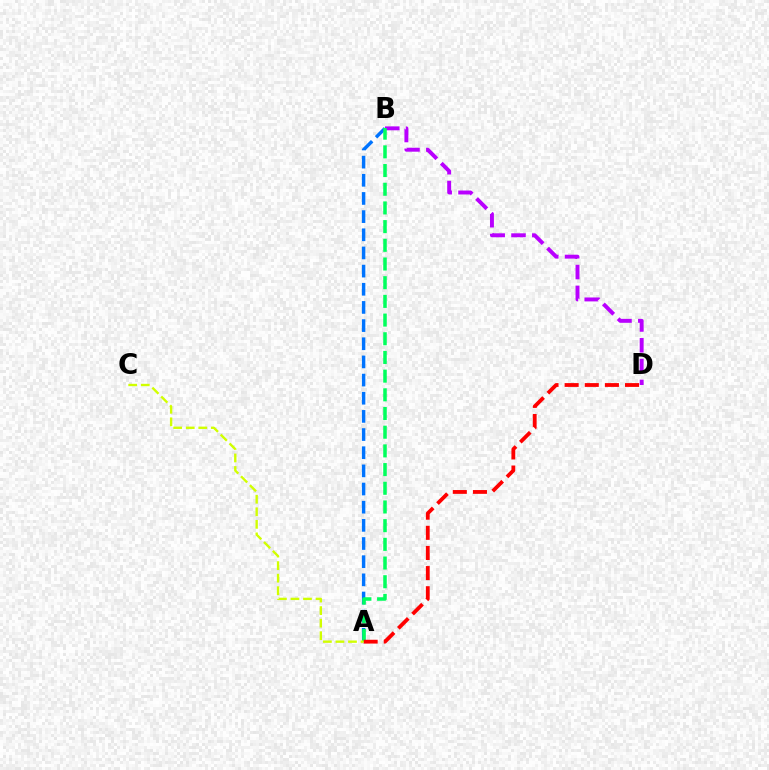{('B', 'D'): [{'color': '#b900ff', 'line_style': 'dashed', 'thickness': 2.83}], ('A', 'B'): [{'color': '#0074ff', 'line_style': 'dashed', 'thickness': 2.47}, {'color': '#00ff5c', 'line_style': 'dashed', 'thickness': 2.54}], ('A', 'D'): [{'color': '#ff0000', 'line_style': 'dashed', 'thickness': 2.73}], ('A', 'C'): [{'color': '#d1ff00', 'line_style': 'dashed', 'thickness': 1.7}]}